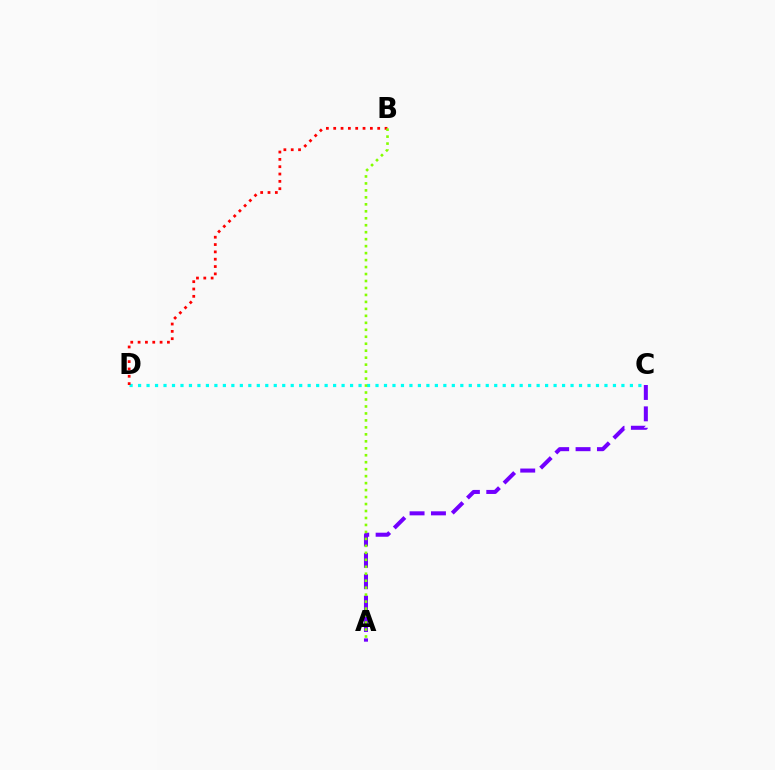{('C', 'D'): [{'color': '#00fff6', 'line_style': 'dotted', 'thickness': 2.3}], ('B', 'D'): [{'color': '#ff0000', 'line_style': 'dotted', 'thickness': 1.99}], ('A', 'C'): [{'color': '#7200ff', 'line_style': 'dashed', 'thickness': 2.9}], ('A', 'B'): [{'color': '#84ff00', 'line_style': 'dotted', 'thickness': 1.89}]}